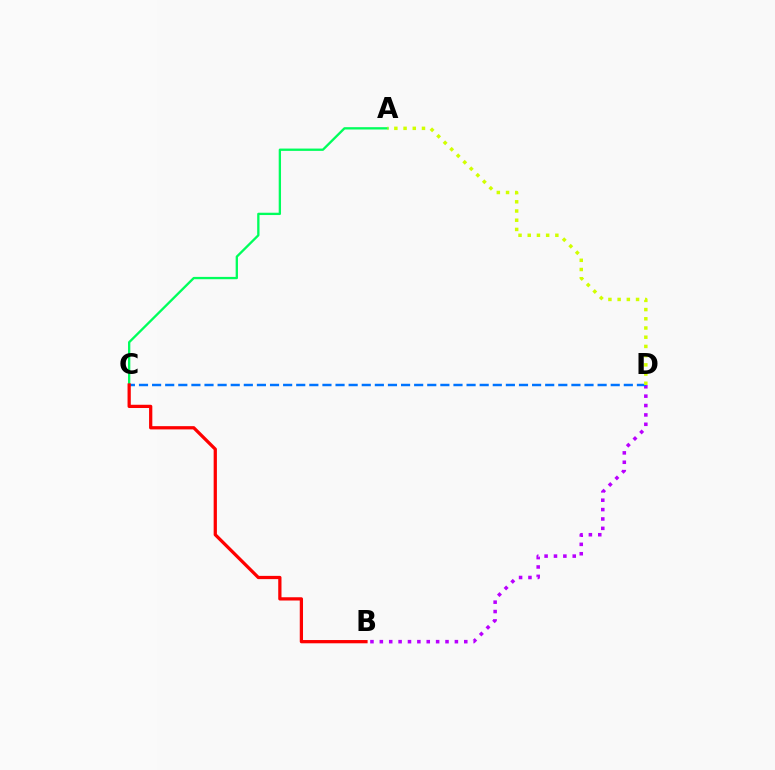{('A', 'C'): [{'color': '#00ff5c', 'line_style': 'solid', 'thickness': 1.67}], ('B', 'D'): [{'color': '#b900ff', 'line_style': 'dotted', 'thickness': 2.55}], ('C', 'D'): [{'color': '#0074ff', 'line_style': 'dashed', 'thickness': 1.78}], ('B', 'C'): [{'color': '#ff0000', 'line_style': 'solid', 'thickness': 2.34}], ('A', 'D'): [{'color': '#d1ff00', 'line_style': 'dotted', 'thickness': 2.5}]}